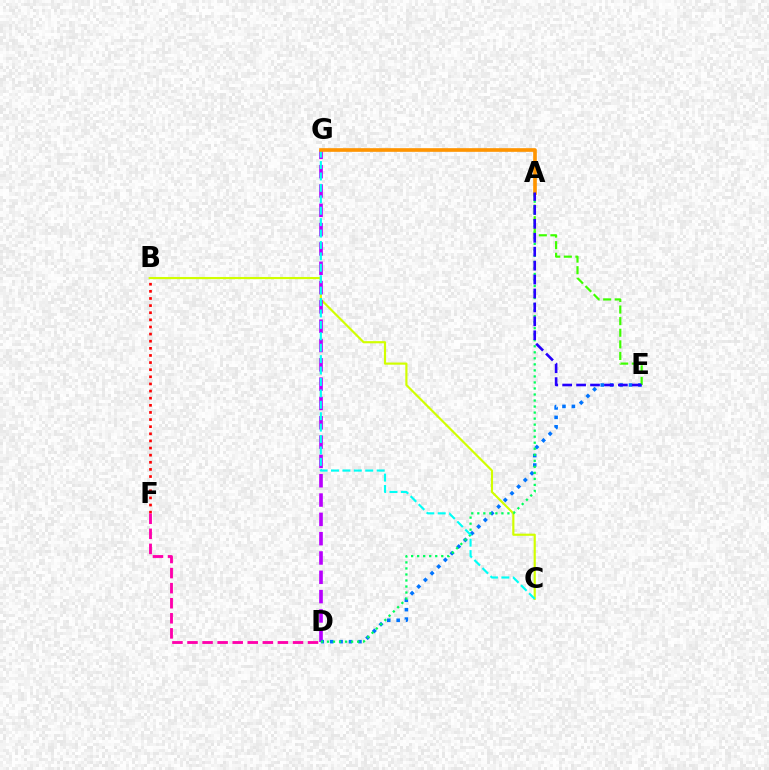{('B', 'F'): [{'color': '#ff0000', 'line_style': 'dotted', 'thickness': 1.94}], ('B', 'C'): [{'color': '#d1ff00', 'line_style': 'solid', 'thickness': 1.56}], ('D', 'G'): [{'color': '#b900ff', 'line_style': 'dashed', 'thickness': 2.62}], ('D', 'E'): [{'color': '#0074ff', 'line_style': 'dotted', 'thickness': 2.56}], ('D', 'F'): [{'color': '#ff00ac', 'line_style': 'dashed', 'thickness': 2.05}], ('A', 'D'): [{'color': '#00ff5c', 'line_style': 'dotted', 'thickness': 1.64}], ('C', 'G'): [{'color': '#00fff6', 'line_style': 'dashed', 'thickness': 1.55}], ('A', 'G'): [{'color': '#ff9400', 'line_style': 'solid', 'thickness': 2.63}], ('A', 'E'): [{'color': '#3dff00', 'line_style': 'dashed', 'thickness': 1.58}, {'color': '#2500ff', 'line_style': 'dashed', 'thickness': 1.89}]}